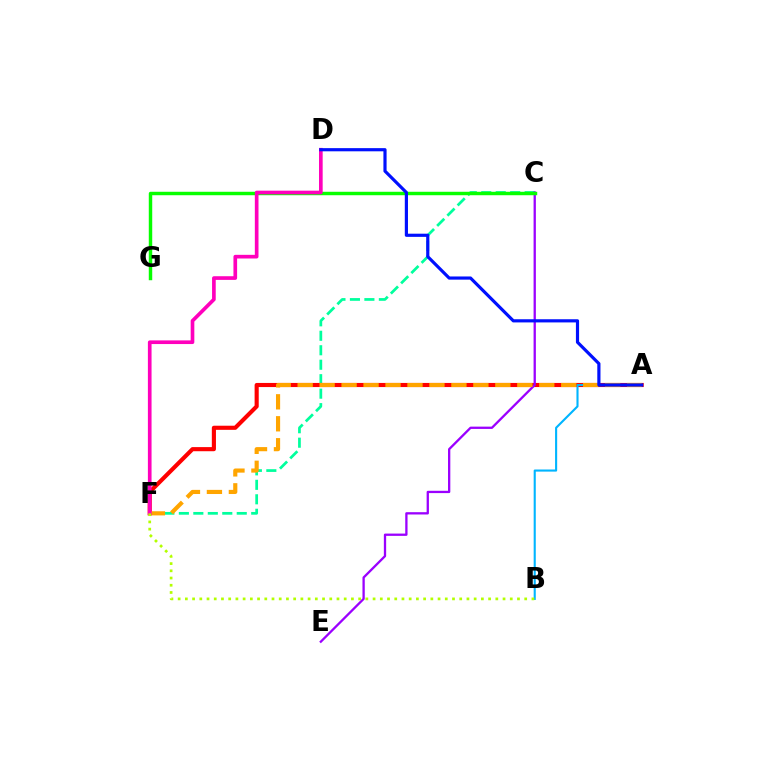{('C', 'F'): [{'color': '#00ff9d', 'line_style': 'dashed', 'thickness': 1.97}], ('A', 'F'): [{'color': '#ff0000', 'line_style': 'solid', 'thickness': 2.97}, {'color': '#ffa500', 'line_style': 'dashed', 'thickness': 2.98}], ('A', 'B'): [{'color': '#00b5ff', 'line_style': 'solid', 'thickness': 1.52}], ('C', 'E'): [{'color': '#9b00ff', 'line_style': 'solid', 'thickness': 1.66}], ('C', 'G'): [{'color': '#08ff00', 'line_style': 'solid', 'thickness': 2.48}], ('D', 'F'): [{'color': '#ff00bd', 'line_style': 'solid', 'thickness': 2.64}], ('A', 'D'): [{'color': '#0010ff', 'line_style': 'solid', 'thickness': 2.28}], ('B', 'F'): [{'color': '#b3ff00', 'line_style': 'dotted', 'thickness': 1.96}]}